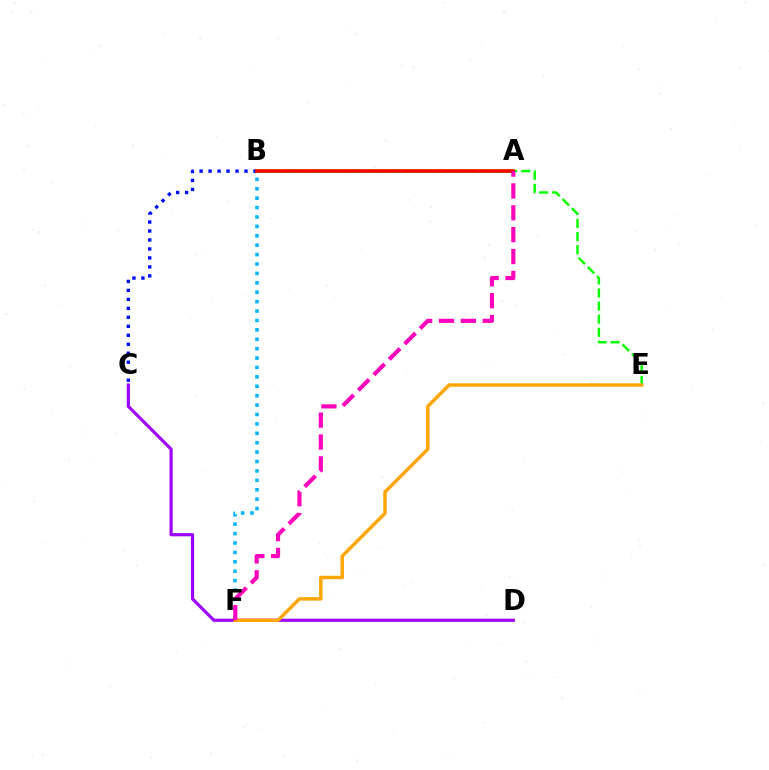{('A', 'B'): [{'color': '#b3ff00', 'line_style': 'dashed', 'thickness': 2.59}, {'color': '#00ff9d', 'line_style': 'solid', 'thickness': 2.06}, {'color': '#ff0000', 'line_style': 'solid', 'thickness': 2.56}], ('B', 'E'): [{'color': '#08ff00', 'line_style': 'dashed', 'thickness': 1.78}], ('C', 'D'): [{'color': '#9b00ff', 'line_style': 'solid', 'thickness': 2.28}], ('B', 'C'): [{'color': '#0010ff', 'line_style': 'dotted', 'thickness': 2.44}], ('B', 'F'): [{'color': '#00b5ff', 'line_style': 'dotted', 'thickness': 2.56}], ('E', 'F'): [{'color': '#ffa500', 'line_style': 'solid', 'thickness': 2.48}], ('A', 'F'): [{'color': '#ff00bd', 'line_style': 'dashed', 'thickness': 2.97}]}